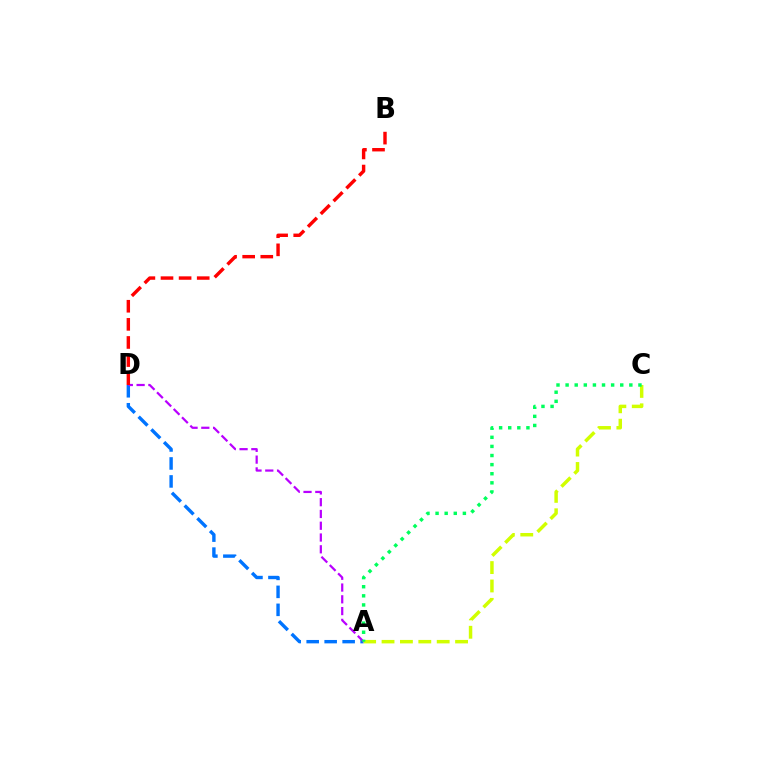{('A', 'D'): [{'color': '#0074ff', 'line_style': 'dashed', 'thickness': 2.44}, {'color': '#b900ff', 'line_style': 'dashed', 'thickness': 1.6}], ('A', 'C'): [{'color': '#d1ff00', 'line_style': 'dashed', 'thickness': 2.5}, {'color': '#00ff5c', 'line_style': 'dotted', 'thickness': 2.47}], ('B', 'D'): [{'color': '#ff0000', 'line_style': 'dashed', 'thickness': 2.46}]}